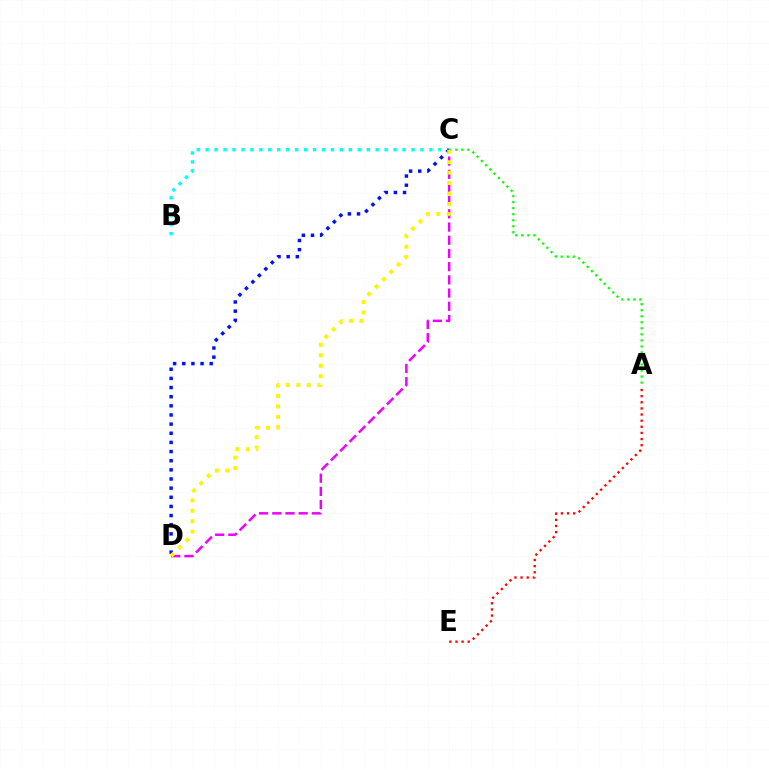{('A', 'E'): [{'color': '#ff0000', 'line_style': 'dotted', 'thickness': 1.67}], ('A', 'C'): [{'color': '#08ff00', 'line_style': 'dotted', 'thickness': 1.64}], ('C', 'D'): [{'color': '#ee00ff', 'line_style': 'dashed', 'thickness': 1.79}, {'color': '#0010ff', 'line_style': 'dotted', 'thickness': 2.48}, {'color': '#fcf500', 'line_style': 'dotted', 'thickness': 2.84}], ('B', 'C'): [{'color': '#00fff6', 'line_style': 'dotted', 'thickness': 2.43}]}